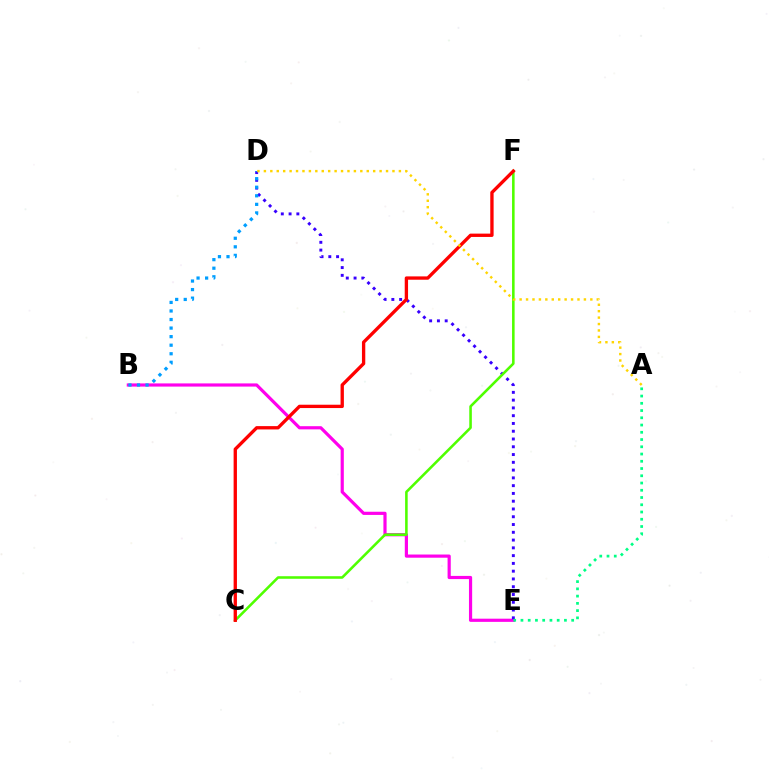{('B', 'E'): [{'color': '#ff00ed', 'line_style': 'solid', 'thickness': 2.29}], ('D', 'E'): [{'color': '#3700ff', 'line_style': 'dotted', 'thickness': 2.11}], ('C', 'F'): [{'color': '#4fff00', 'line_style': 'solid', 'thickness': 1.85}, {'color': '#ff0000', 'line_style': 'solid', 'thickness': 2.4}], ('B', 'D'): [{'color': '#009eff', 'line_style': 'dotted', 'thickness': 2.32}], ('A', 'E'): [{'color': '#00ff86', 'line_style': 'dotted', 'thickness': 1.97}], ('A', 'D'): [{'color': '#ffd500', 'line_style': 'dotted', 'thickness': 1.75}]}